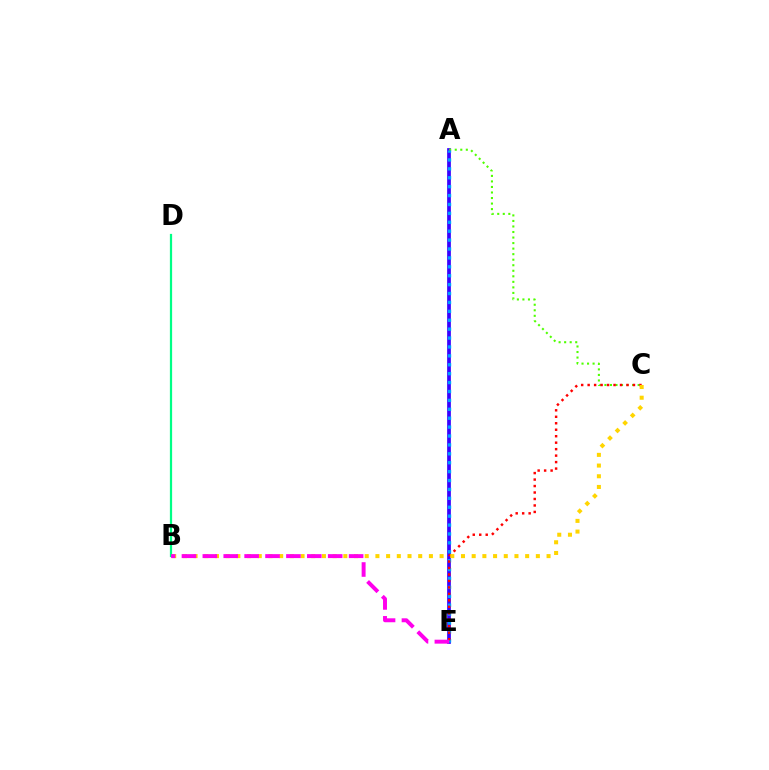{('A', 'E'): [{'color': '#3700ff', 'line_style': 'solid', 'thickness': 2.67}, {'color': '#009eff', 'line_style': 'dotted', 'thickness': 2.42}], ('A', 'C'): [{'color': '#4fff00', 'line_style': 'dotted', 'thickness': 1.5}], ('C', 'E'): [{'color': '#ff0000', 'line_style': 'dotted', 'thickness': 1.76}], ('B', 'C'): [{'color': '#ffd500', 'line_style': 'dotted', 'thickness': 2.91}], ('B', 'D'): [{'color': '#00ff86', 'line_style': 'solid', 'thickness': 1.61}], ('B', 'E'): [{'color': '#ff00ed', 'line_style': 'dashed', 'thickness': 2.84}]}